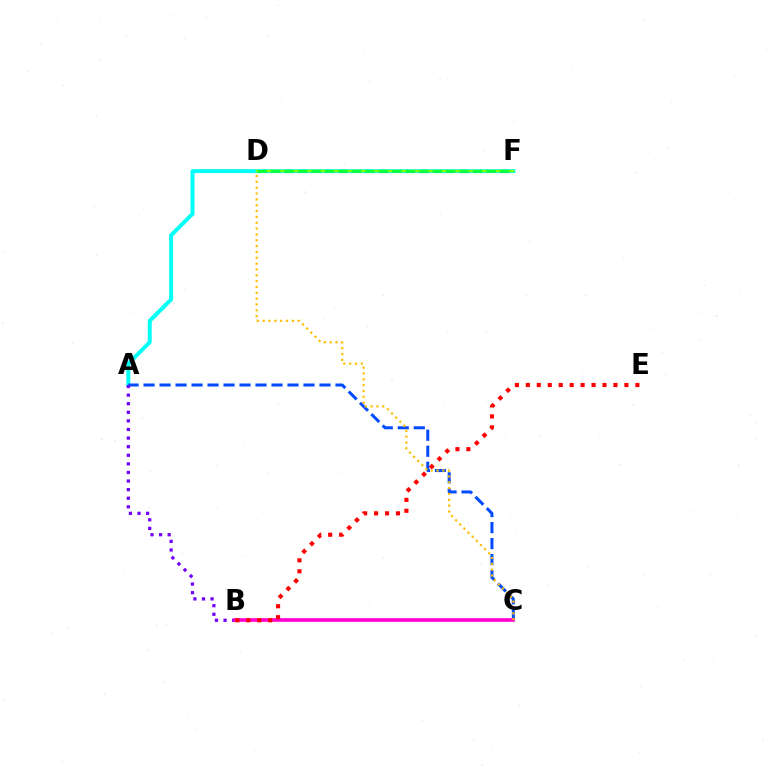{('A', 'F'): [{'color': '#00fff6', 'line_style': 'solid', 'thickness': 2.86}], ('A', 'C'): [{'color': '#004bff', 'line_style': 'dashed', 'thickness': 2.17}], ('D', 'F'): [{'color': '#84ff00', 'line_style': 'solid', 'thickness': 1.75}, {'color': '#00ff39', 'line_style': 'dashed', 'thickness': 1.83}], ('A', 'B'): [{'color': '#7200ff', 'line_style': 'dotted', 'thickness': 2.33}], ('B', 'C'): [{'color': '#ff00cf', 'line_style': 'solid', 'thickness': 2.64}], ('B', 'E'): [{'color': '#ff0000', 'line_style': 'dotted', 'thickness': 2.98}], ('C', 'D'): [{'color': '#ffbd00', 'line_style': 'dotted', 'thickness': 1.59}]}